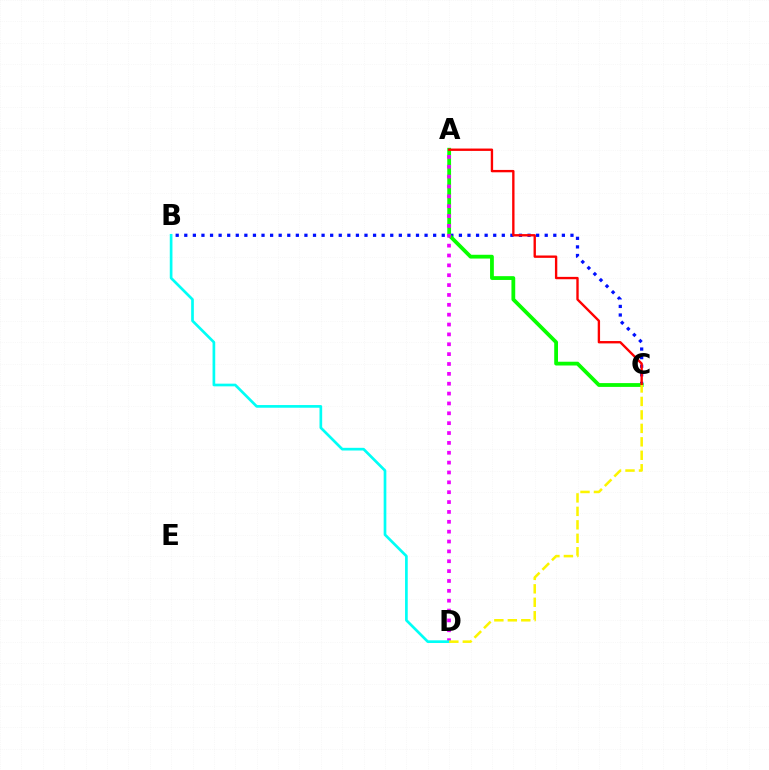{('B', 'C'): [{'color': '#0010ff', 'line_style': 'dotted', 'thickness': 2.33}], ('A', 'C'): [{'color': '#08ff00', 'line_style': 'solid', 'thickness': 2.73}, {'color': '#ff0000', 'line_style': 'solid', 'thickness': 1.7}], ('A', 'D'): [{'color': '#ee00ff', 'line_style': 'dotted', 'thickness': 2.68}], ('B', 'D'): [{'color': '#00fff6', 'line_style': 'solid', 'thickness': 1.93}], ('C', 'D'): [{'color': '#fcf500', 'line_style': 'dashed', 'thickness': 1.83}]}